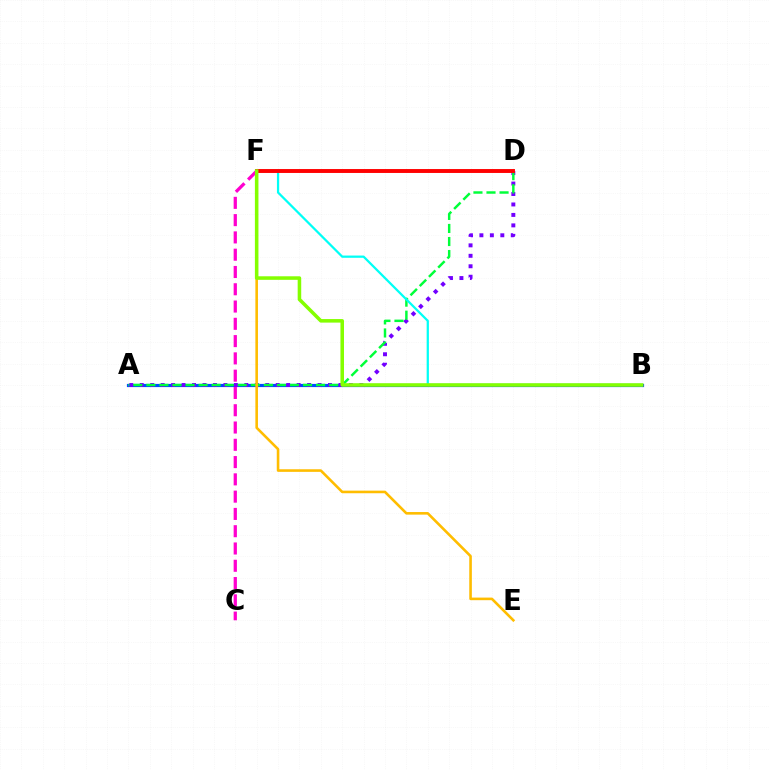{('A', 'B'): [{'color': '#004bff', 'line_style': 'solid', 'thickness': 2.29}], ('A', 'D'): [{'color': '#7200ff', 'line_style': 'dotted', 'thickness': 2.84}, {'color': '#00ff39', 'line_style': 'dashed', 'thickness': 1.77}], ('C', 'F'): [{'color': '#ff00cf', 'line_style': 'dashed', 'thickness': 2.35}], ('B', 'F'): [{'color': '#00fff6', 'line_style': 'solid', 'thickness': 1.62}, {'color': '#84ff00', 'line_style': 'solid', 'thickness': 2.55}], ('D', 'F'): [{'color': '#ff0000', 'line_style': 'solid', 'thickness': 2.81}], ('E', 'F'): [{'color': '#ffbd00', 'line_style': 'solid', 'thickness': 1.87}]}